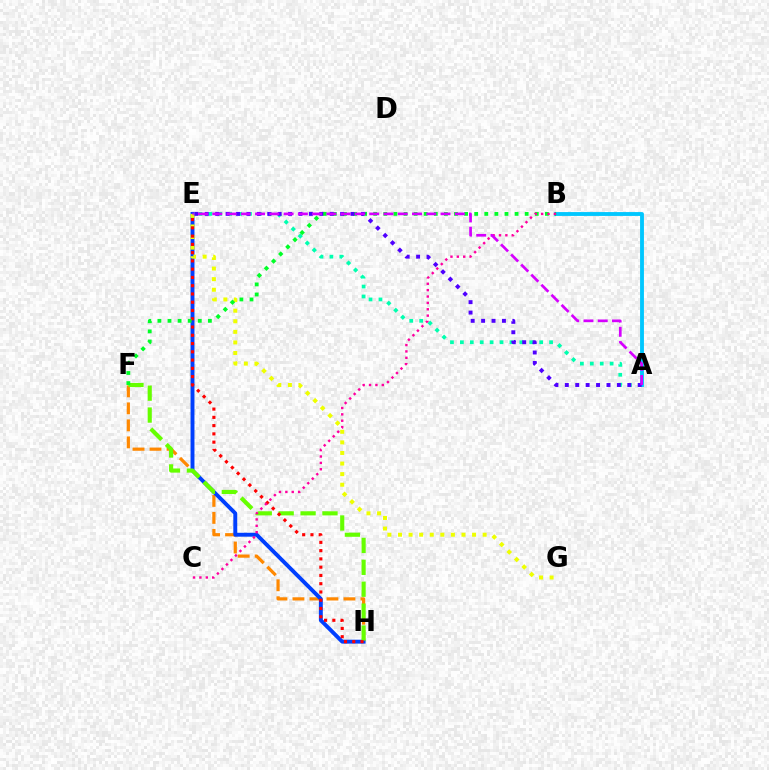{('F', 'H'): [{'color': '#ff8800', 'line_style': 'dashed', 'thickness': 2.31}, {'color': '#66ff00', 'line_style': 'dashed', 'thickness': 2.98}], ('E', 'H'): [{'color': '#003fff', 'line_style': 'solid', 'thickness': 2.82}, {'color': '#ff0000', 'line_style': 'dotted', 'thickness': 2.25}], ('E', 'G'): [{'color': '#eeff00', 'line_style': 'dotted', 'thickness': 2.88}], ('A', 'E'): [{'color': '#00ffaf', 'line_style': 'dotted', 'thickness': 2.69}, {'color': '#4f00ff', 'line_style': 'dotted', 'thickness': 2.83}, {'color': '#d600ff', 'line_style': 'dashed', 'thickness': 1.94}], ('A', 'B'): [{'color': '#00c7ff', 'line_style': 'solid', 'thickness': 2.77}], ('B', 'F'): [{'color': '#00ff27', 'line_style': 'dotted', 'thickness': 2.74}], ('B', 'C'): [{'color': '#ff00a0', 'line_style': 'dotted', 'thickness': 1.73}]}